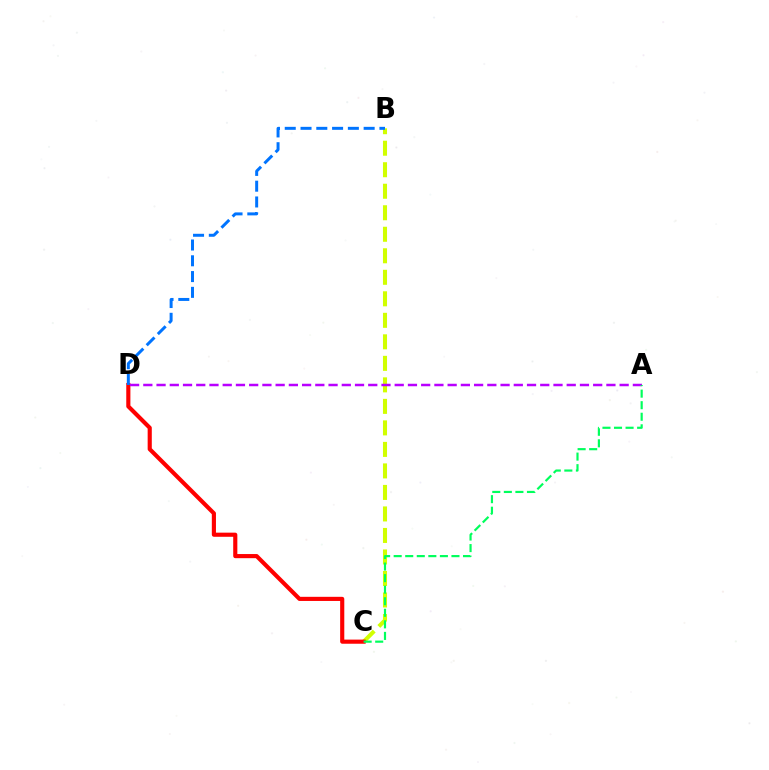{('B', 'C'): [{'color': '#d1ff00', 'line_style': 'dashed', 'thickness': 2.92}], ('C', 'D'): [{'color': '#ff0000', 'line_style': 'solid', 'thickness': 2.98}], ('A', 'D'): [{'color': '#b900ff', 'line_style': 'dashed', 'thickness': 1.8}], ('A', 'C'): [{'color': '#00ff5c', 'line_style': 'dashed', 'thickness': 1.57}], ('B', 'D'): [{'color': '#0074ff', 'line_style': 'dashed', 'thickness': 2.14}]}